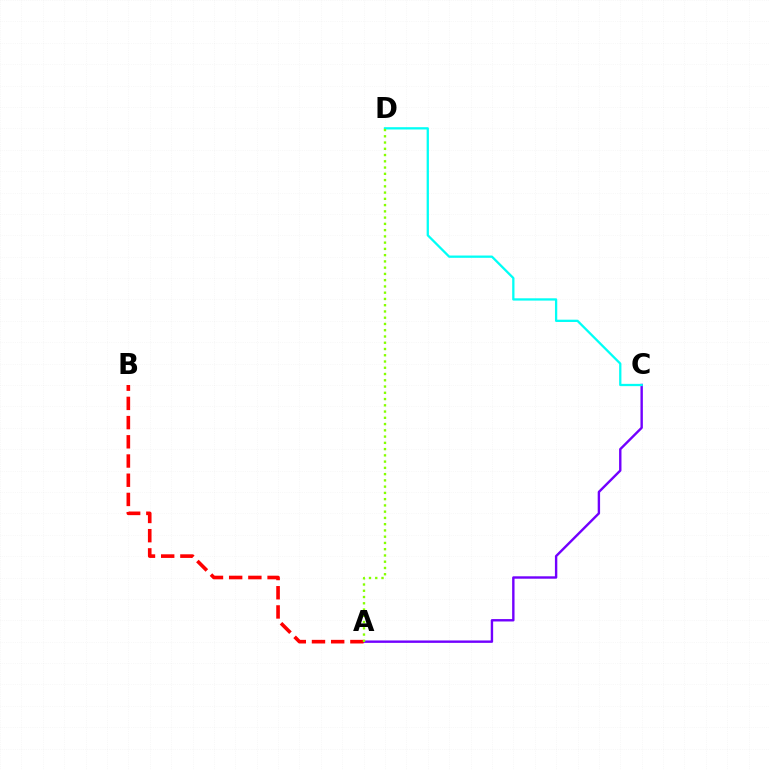{('A', 'C'): [{'color': '#7200ff', 'line_style': 'solid', 'thickness': 1.72}], ('A', 'B'): [{'color': '#ff0000', 'line_style': 'dashed', 'thickness': 2.61}], ('C', 'D'): [{'color': '#00fff6', 'line_style': 'solid', 'thickness': 1.64}], ('A', 'D'): [{'color': '#84ff00', 'line_style': 'dotted', 'thickness': 1.7}]}